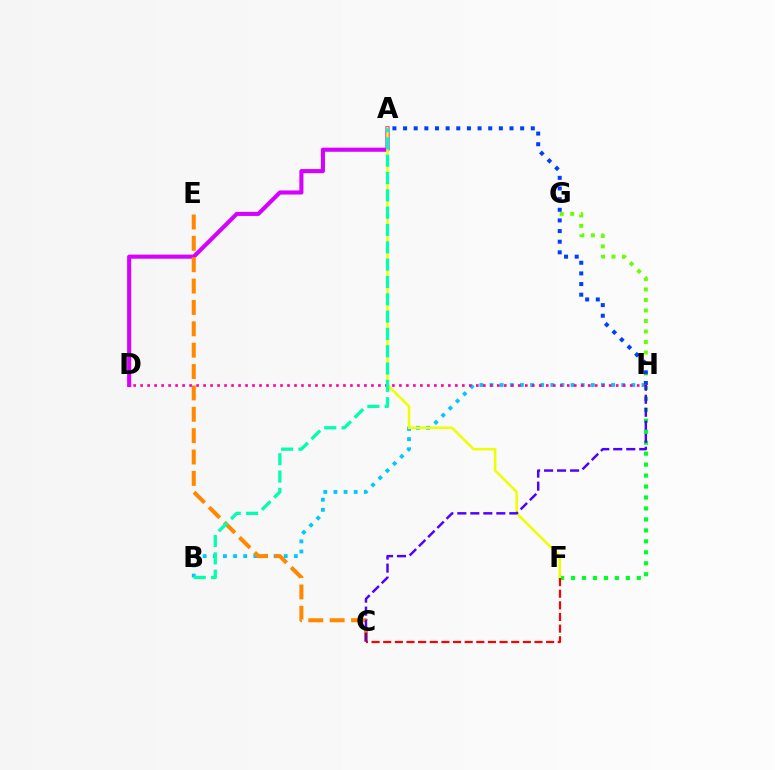{('B', 'H'): [{'color': '#00c7ff', 'line_style': 'dotted', 'thickness': 2.75}], ('A', 'D'): [{'color': '#d600ff', 'line_style': 'solid', 'thickness': 2.95}], ('F', 'H'): [{'color': '#00ff27', 'line_style': 'dotted', 'thickness': 2.98}], ('C', 'E'): [{'color': '#ff8800', 'line_style': 'dashed', 'thickness': 2.9}], ('G', 'H'): [{'color': '#66ff00', 'line_style': 'dotted', 'thickness': 2.86}], ('A', 'F'): [{'color': '#eeff00', 'line_style': 'solid', 'thickness': 1.83}], ('A', 'H'): [{'color': '#003fff', 'line_style': 'dotted', 'thickness': 2.89}], ('D', 'H'): [{'color': '#ff00a0', 'line_style': 'dotted', 'thickness': 1.9}], ('C', 'F'): [{'color': '#ff0000', 'line_style': 'dashed', 'thickness': 1.58}], ('A', 'B'): [{'color': '#00ffaf', 'line_style': 'dashed', 'thickness': 2.35}], ('C', 'H'): [{'color': '#4f00ff', 'line_style': 'dashed', 'thickness': 1.77}]}